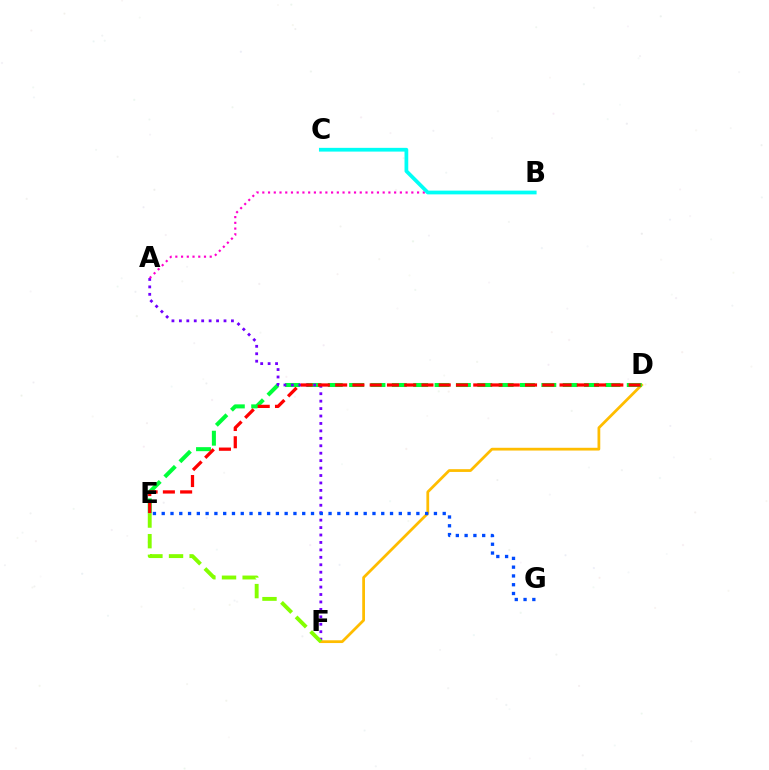{('D', 'F'): [{'color': '#ffbd00', 'line_style': 'solid', 'thickness': 1.99}], ('D', 'E'): [{'color': '#00ff39', 'line_style': 'dashed', 'thickness': 2.9}, {'color': '#ff0000', 'line_style': 'dashed', 'thickness': 2.34}], ('A', 'F'): [{'color': '#7200ff', 'line_style': 'dotted', 'thickness': 2.02}], ('A', 'B'): [{'color': '#ff00cf', 'line_style': 'dotted', 'thickness': 1.56}], ('B', 'C'): [{'color': '#00fff6', 'line_style': 'solid', 'thickness': 2.69}], ('E', 'F'): [{'color': '#84ff00', 'line_style': 'dashed', 'thickness': 2.8}], ('E', 'G'): [{'color': '#004bff', 'line_style': 'dotted', 'thickness': 2.39}]}